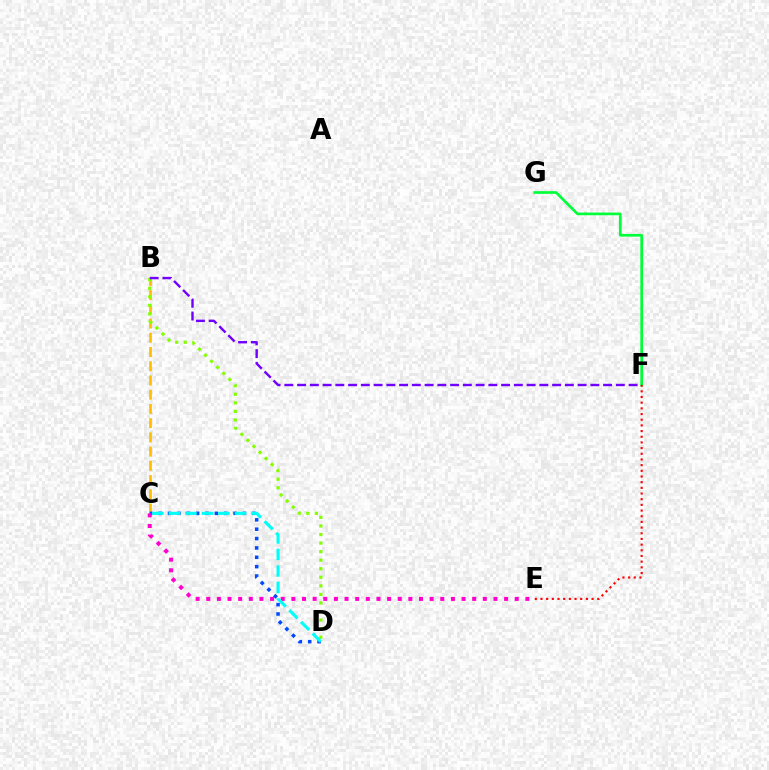{('B', 'C'): [{'color': '#ffbd00', 'line_style': 'dashed', 'thickness': 1.93}], ('B', 'D'): [{'color': '#84ff00', 'line_style': 'dotted', 'thickness': 2.32}], ('F', 'G'): [{'color': '#00ff39', 'line_style': 'solid', 'thickness': 1.94}], ('C', 'D'): [{'color': '#004bff', 'line_style': 'dotted', 'thickness': 2.54}, {'color': '#00fff6', 'line_style': 'dashed', 'thickness': 2.25}], ('C', 'E'): [{'color': '#ff00cf', 'line_style': 'dotted', 'thickness': 2.89}], ('E', 'F'): [{'color': '#ff0000', 'line_style': 'dotted', 'thickness': 1.54}], ('B', 'F'): [{'color': '#7200ff', 'line_style': 'dashed', 'thickness': 1.73}]}